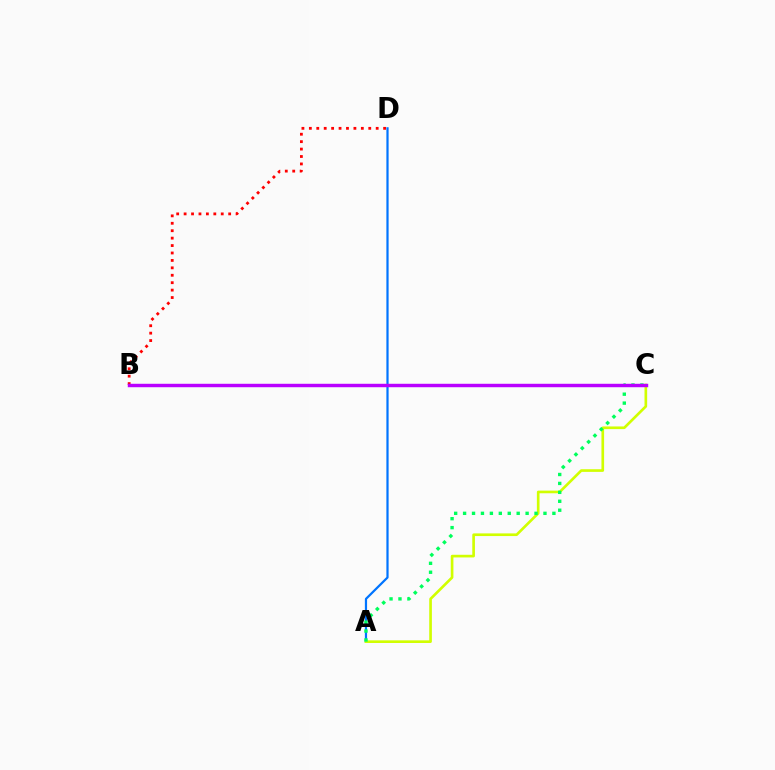{('A', 'D'): [{'color': '#0074ff', 'line_style': 'solid', 'thickness': 1.6}], ('B', 'D'): [{'color': '#ff0000', 'line_style': 'dotted', 'thickness': 2.02}], ('A', 'C'): [{'color': '#d1ff00', 'line_style': 'solid', 'thickness': 1.91}, {'color': '#00ff5c', 'line_style': 'dotted', 'thickness': 2.43}], ('B', 'C'): [{'color': '#b900ff', 'line_style': 'solid', 'thickness': 2.47}]}